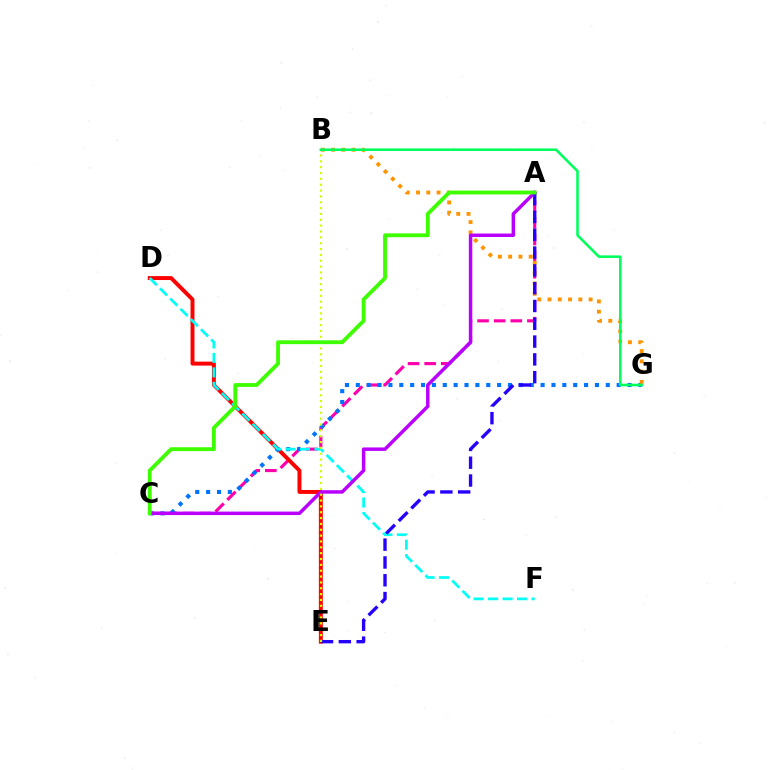{('A', 'C'): [{'color': '#ff00ac', 'line_style': 'dashed', 'thickness': 2.26}, {'color': '#b900ff', 'line_style': 'solid', 'thickness': 2.5}, {'color': '#3dff00', 'line_style': 'solid', 'thickness': 2.76}], ('D', 'E'): [{'color': '#ff0000', 'line_style': 'solid', 'thickness': 2.83}], ('C', 'G'): [{'color': '#0074ff', 'line_style': 'dotted', 'thickness': 2.95}], ('D', 'F'): [{'color': '#00fff6', 'line_style': 'dashed', 'thickness': 1.97}], ('B', 'G'): [{'color': '#ff9400', 'line_style': 'dotted', 'thickness': 2.79}, {'color': '#00ff5c', 'line_style': 'solid', 'thickness': 1.86}], ('A', 'E'): [{'color': '#2500ff', 'line_style': 'dashed', 'thickness': 2.42}], ('B', 'E'): [{'color': '#d1ff00', 'line_style': 'dotted', 'thickness': 1.59}]}